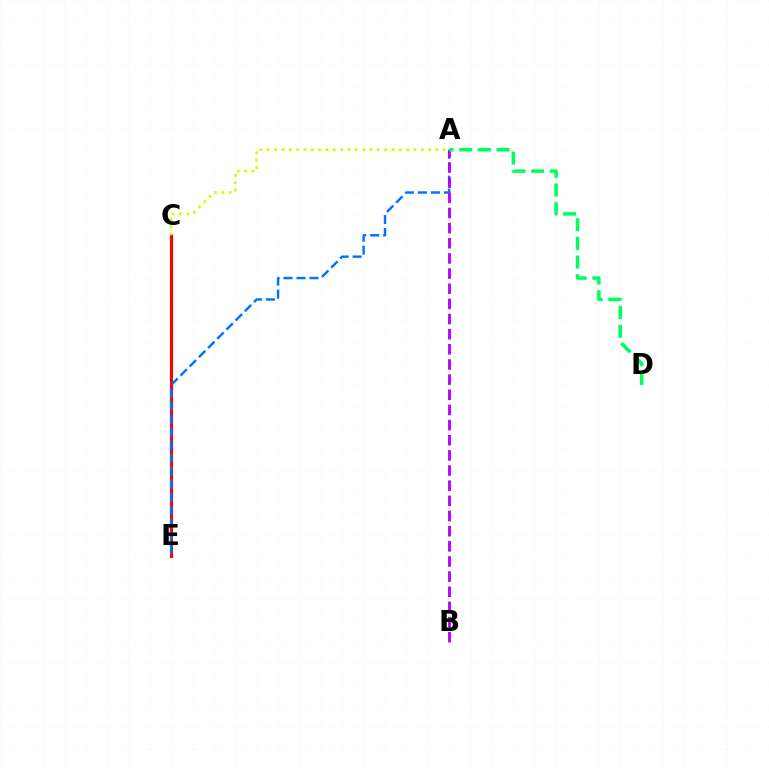{('C', 'E'): [{'color': '#ff0000', 'line_style': 'solid', 'thickness': 2.25}], ('A', 'E'): [{'color': '#0074ff', 'line_style': 'dashed', 'thickness': 1.77}], ('A', 'C'): [{'color': '#d1ff00', 'line_style': 'dotted', 'thickness': 1.99}], ('A', 'B'): [{'color': '#b900ff', 'line_style': 'dashed', 'thickness': 2.06}], ('A', 'D'): [{'color': '#00ff5c', 'line_style': 'dashed', 'thickness': 2.54}]}